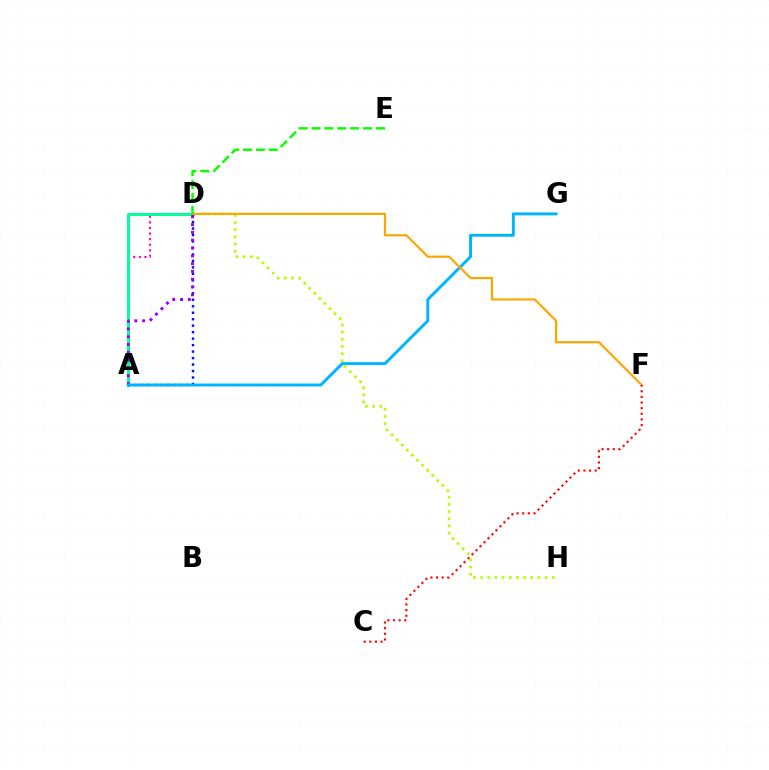{('A', 'D'): [{'color': '#ff00bd', 'line_style': 'dotted', 'thickness': 1.52}, {'color': '#00ff9d', 'line_style': 'solid', 'thickness': 2.15}, {'color': '#0010ff', 'line_style': 'dotted', 'thickness': 1.76}, {'color': '#9b00ff', 'line_style': 'dotted', 'thickness': 2.12}], ('D', 'H'): [{'color': '#b3ff00', 'line_style': 'dotted', 'thickness': 1.94}], ('A', 'G'): [{'color': '#00b5ff', 'line_style': 'solid', 'thickness': 2.1}], ('D', 'F'): [{'color': '#ffa500', 'line_style': 'solid', 'thickness': 1.57}], ('D', 'E'): [{'color': '#08ff00', 'line_style': 'dashed', 'thickness': 1.75}], ('C', 'F'): [{'color': '#ff0000', 'line_style': 'dotted', 'thickness': 1.53}]}